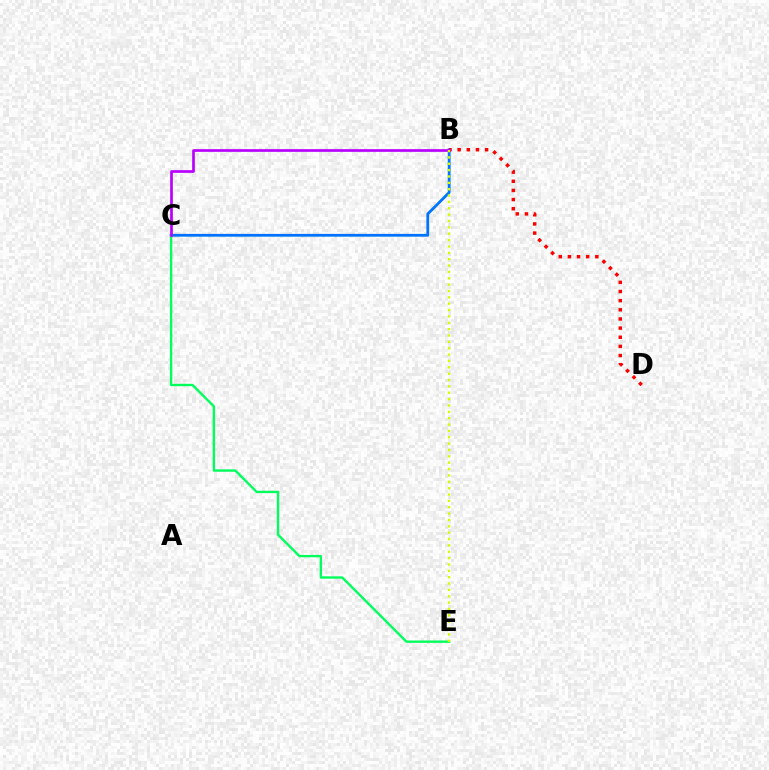{('B', 'C'): [{'color': '#0074ff', 'line_style': 'solid', 'thickness': 2.01}, {'color': '#b900ff', 'line_style': 'solid', 'thickness': 1.93}], ('B', 'D'): [{'color': '#ff0000', 'line_style': 'dotted', 'thickness': 2.49}], ('C', 'E'): [{'color': '#00ff5c', 'line_style': 'solid', 'thickness': 1.7}], ('B', 'E'): [{'color': '#d1ff00', 'line_style': 'dotted', 'thickness': 1.73}]}